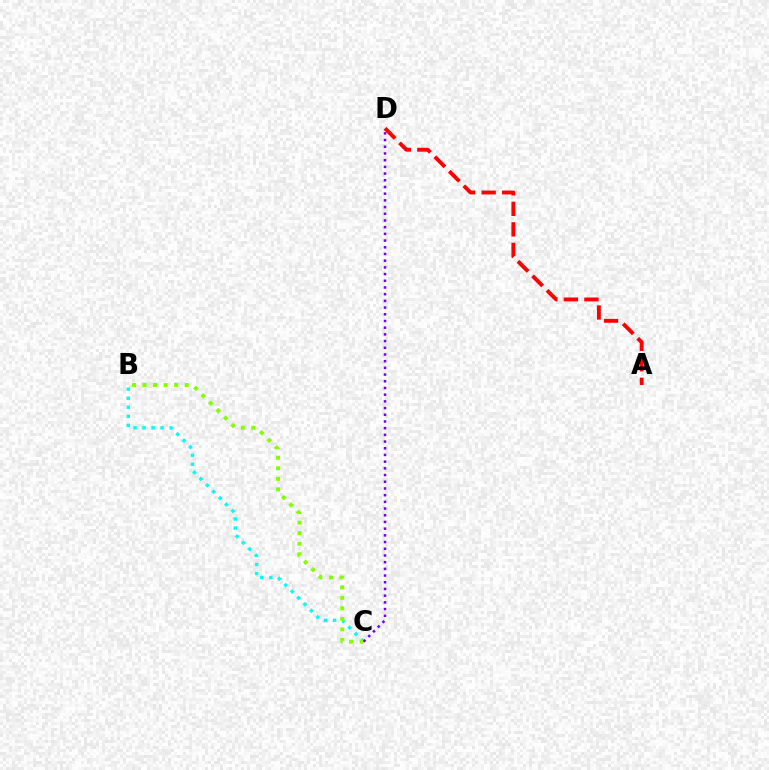{('B', 'C'): [{'color': '#00fff6', 'line_style': 'dotted', 'thickness': 2.46}, {'color': '#84ff00', 'line_style': 'dotted', 'thickness': 2.86}], ('C', 'D'): [{'color': '#7200ff', 'line_style': 'dotted', 'thickness': 1.82}], ('A', 'D'): [{'color': '#ff0000', 'line_style': 'dashed', 'thickness': 2.79}]}